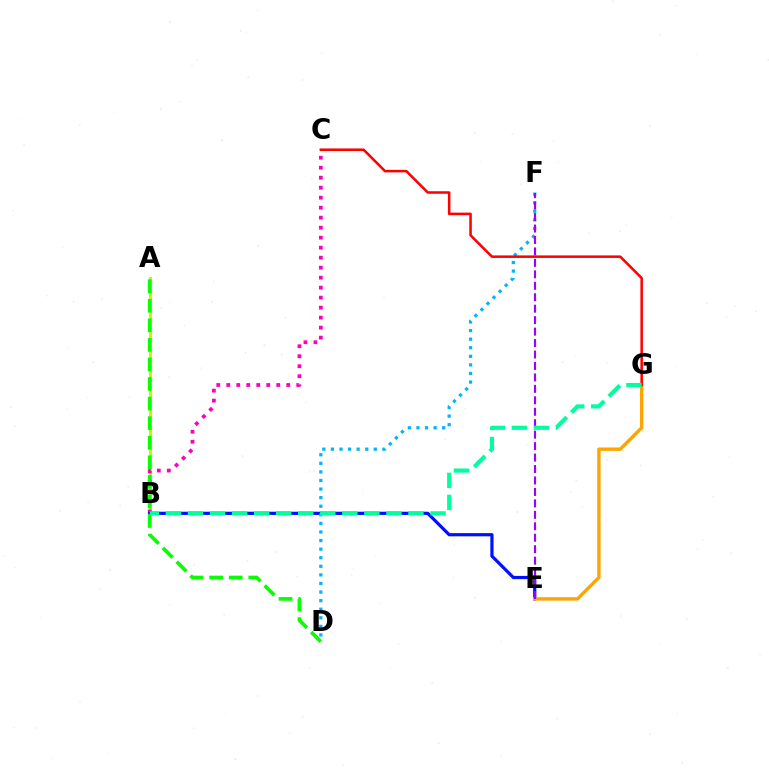{('A', 'B'): [{'color': '#b3ff00', 'line_style': 'solid', 'thickness': 2.19}], ('B', 'C'): [{'color': '#ff00bd', 'line_style': 'dotted', 'thickness': 2.72}], ('B', 'E'): [{'color': '#0010ff', 'line_style': 'solid', 'thickness': 2.31}], ('D', 'F'): [{'color': '#00b5ff', 'line_style': 'dotted', 'thickness': 2.33}], ('E', 'G'): [{'color': '#ffa500', 'line_style': 'solid', 'thickness': 2.45}], ('C', 'G'): [{'color': '#ff0000', 'line_style': 'solid', 'thickness': 1.83}], ('A', 'D'): [{'color': '#08ff00', 'line_style': 'dashed', 'thickness': 2.66}], ('E', 'F'): [{'color': '#9b00ff', 'line_style': 'dashed', 'thickness': 1.56}], ('B', 'G'): [{'color': '#00ff9d', 'line_style': 'dashed', 'thickness': 3.0}]}